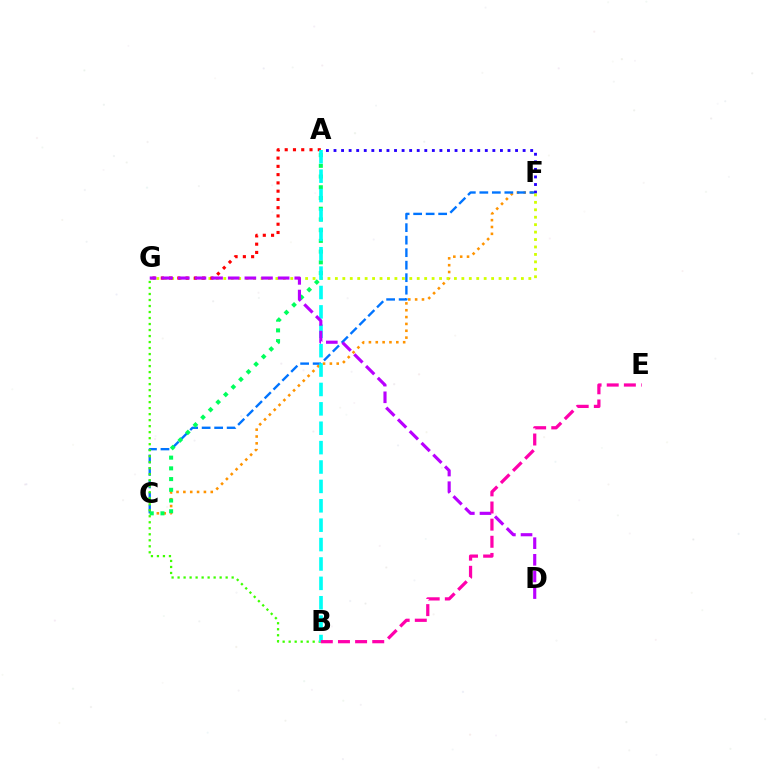{('C', 'F'): [{'color': '#ff9400', 'line_style': 'dotted', 'thickness': 1.86}, {'color': '#0074ff', 'line_style': 'dashed', 'thickness': 1.7}], ('A', 'F'): [{'color': '#2500ff', 'line_style': 'dotted', 'thickness': 2.06}], ('A', 'C'): [{'color': '#00ff5c', 'line_style': 'dotted', 'thickness': 2.91}], ('F', 'G'): [{'color': '#d1ff00', 'line_style': 'dotted', 'thickness': 2.02}], ('B', 'G'): [{'color': '#3dff00', 'line_style': 'dotted', 'thickness': 1.63}], ('A', 'G'): [{'color': '#ff0000', 'line_style': 'dotted', 'thickness': 2.25}], ('A', 'B'): [{'color': '#00fff6', 'line_style': 'dashed', 'thickness': 2.63}], ('D', 'G'): [{'color': '#b900ff', 'line_style': 'dashed', 'thickness': 2.26}], ('B', 'E'): [{'color': '#ff00ac', 'line_style': 'dashed', 'thickness': 2.33}]}